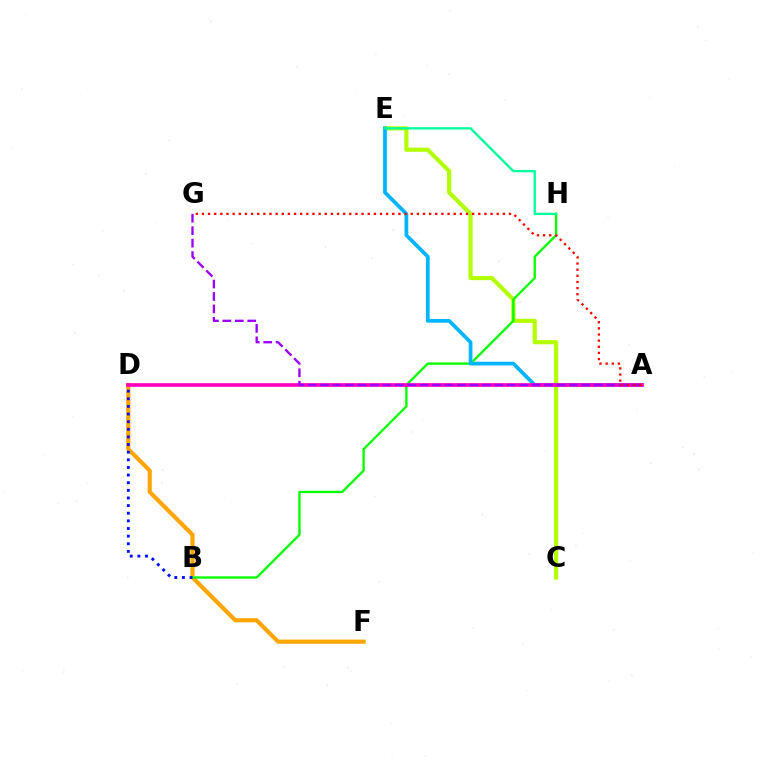{('D', 'F'): [{'color': '#ffa500', 'line_style': 'solid', 'thickness': 2.99}], ('C', 'E'): [{'color': '#b3ff00', 'line_style': 'solid', 'thickness': 3.0}], ('B', 'H'): [{'color': '#08ff00', 'line_style': 'solid', 'thickness': 1.69}], ('A', 'E'): [{'color': '#00b5ff', 'line_style': 'solid', 'thickness': 2.7}], ('A', 'D'): [{'color': '#ff00bd', 'line_style': 'solid', 'thickness': 2.63}], ('A', 'G'): [{'color': '#9b00ff', 'line_style': 'dashed', 'thickness': 1.69}, {'color': '#ff0000', 'line_style': 'dotted', 'thickness': 1.67}], ('E', 'H'): [{'color': '#00ff9d', 'line_style': 'solid', 'thickness': 1.67}], ('B', 'D'): [{'color': '#0010ff', 'line_style': 'dotted', 'thickness': 2.07}]}